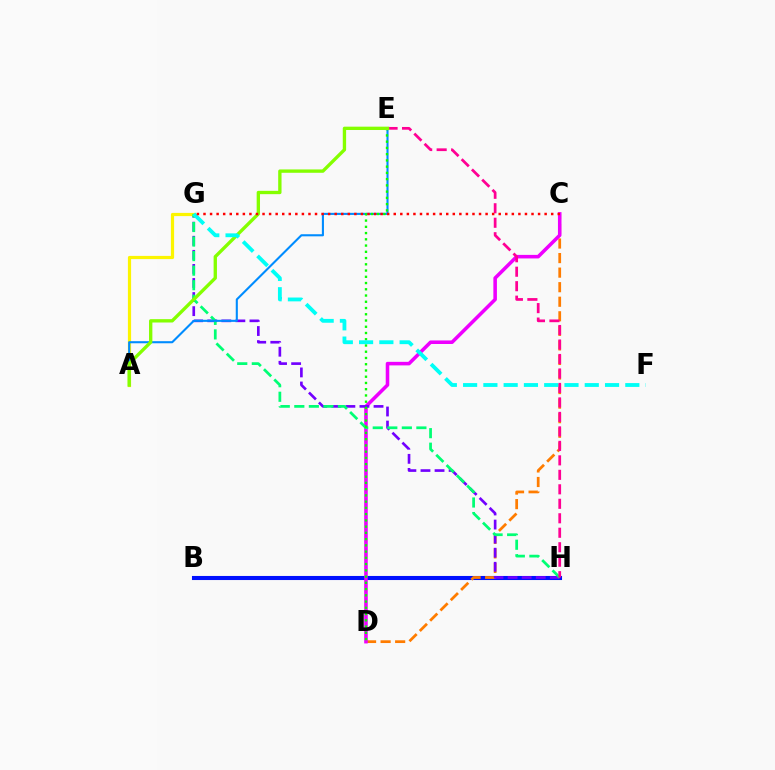{('B', 'H'): [{'color': '#0010ff', 'line_style': 'solid', 'thickness': 2.93}], ('C', 'D'): [{'color': '#ff7c00', 'line_style': 'dashed', 'thickness': 1.98}, {'color': '#ee00ff', 'line_style': 'solid', 'thickness': 2.56}], ('G', 'H'): [{'color': '#7200ff', 'line_style': 'dashed', 'thickness': 1.91}, {'color': '#00ff74', 'line_style': 'dashed', 'thickness': 1.98}], ('A', 'G'): [{'color': '#fcf500', 'line_style': 'solid', 'thickness': 2.31}], ('E', 'H'): [{'color': '#ff0094', 'line_style': 'dashed', 'thickness': 1.97}], ('A', 'E'): [{'color': '#008cff', 'line_style': 'solid', 'thickness': 1.51}, {'color': '#84ff00', 'line_style': 'solid', 'thickness': 2.4}], ('D', 'E'): [{'color': '#08ff00', 'line_style': 'dotted', 'thickness': 1.7}], ('F', 'G'): [{'color': '#00fff6', 'line_style': 'dashed', 'thickness': 2.75}], ('C', 'G'): [{'color': '#ff0000', 'line_style': 'dotted', 'thickness': 1.78}]}